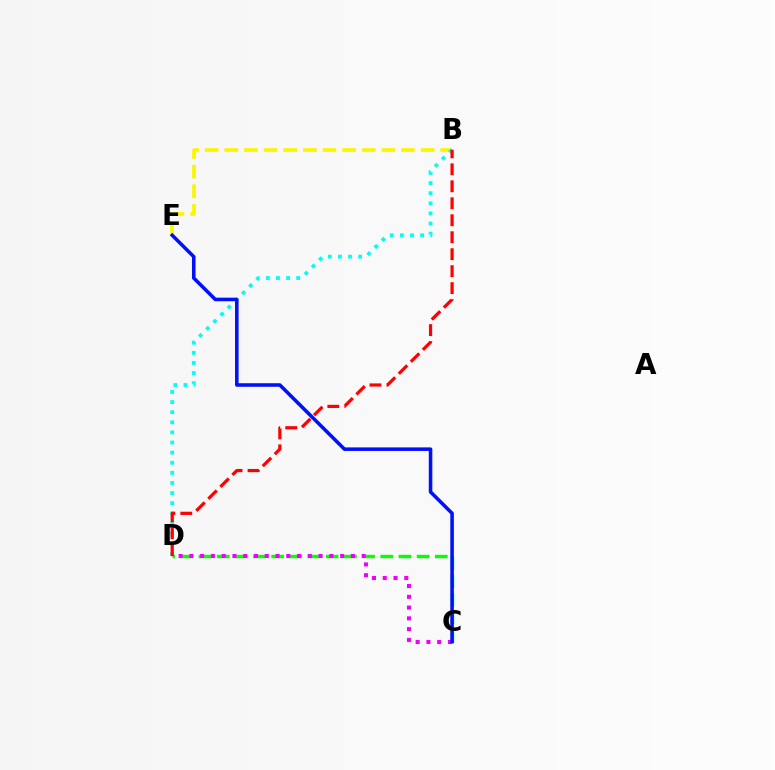{('B', 'E'): [{'color': '#fcf500', 'line_style': 'dashed', 'thickness': 2.67}], ('C', 'D'): [{'color': '#08ff00', 'line_style': 'dashed', 'thickness': 2.47}, {'color': '#ee00ff', 'line_style': 'dotted', 'thickness': 2.93}], ('B', 'D'): [{'color': '#00fff6', 'line_style': 'dotted', 'thickness': 2.75}, {'color': '#ff0000', 'line_style': 'dashed', 'thickness': 2.31}], ('C', 'E'): [{'color': '#0010ff', 'line_style': 'solid', 'thickness': 2.56}]}